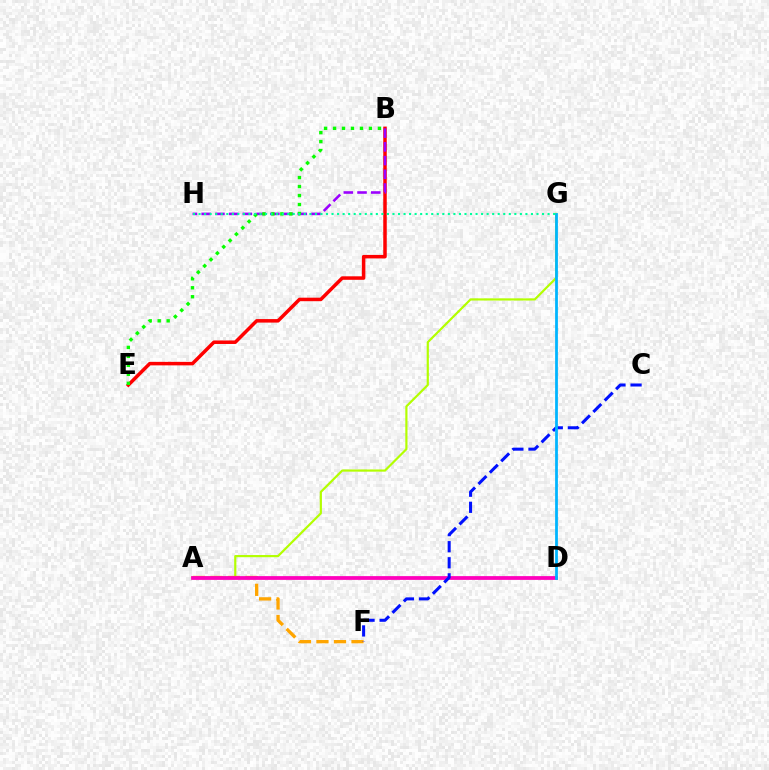{('A', 'G'): [{'color': '#b3ff00', 'line_style': 'solid', 'thickness': 1.57}], ('B', 'E'): [{'color': '#ff0000', 'line_style': 'solid', 'thickness': 2.52}, {'color': '#08ff00', 'line_style': 'dotted', 'thickness': 2.44}], ('A', 'F'): [{'color': '#ffa500', 'line_style': 'dashed', 'thickness': 2.38}], ('A', 'D'): [{'color': '#ff00bd', 'line_style': 'solid', 'thickness': 2.71}], ('B', 'H'): [{'color': '#9b00ff', 'line_style': 'dashed', 'thickness': 1.86}], ('C', 'F'): [{'color': '#0010ff', 'line_style': 'dashed', 'thickness': 2.18}], ('D', 'G'): [{'color': '#00b5ff', 'line_style': 'solid', 'thickness': 2.0}], ('G', 'H'): [{'color': '#00ff9d', 'line_style': 'dotted', 'thickness': 1.51}]}